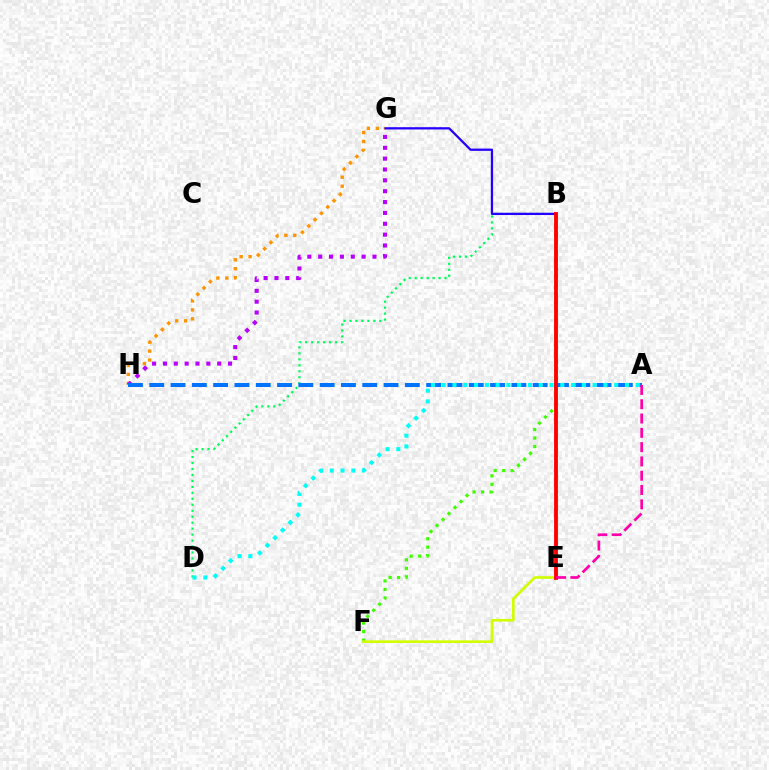{('B', 'D'): [{'color': '#00ff5c', 'line_style': 'dotted', 'thickness': 1.62}], ('B', 'G'): [{'color': '#2500ff', 'line_style': 'solid', 'thickness': 1.64}], ('B', 'F'): [{'color': '#3dff00', 'line_style': 'dotted', 'thickness': 2.31}], ('G', 'H'): [{'color': '#ff9400', 'line_style': 'dotted', 'thickness': 2.43}, {'color': '#b900ff', 'line_style': 'dotted', 'thickness': 2.95}], ('E', 'F'): [{'color': '#d1ff00', 'line_style': 'solid', 'thickness': 1.9}], ('A', 'H'): [{'color': '#0074ff', 'line_style': 'dashed', 'thickness': 2.89}], ('B', 'E'): [{'color': '#ff0000', 'line_style': 'solid', 'thickness': 2.76}], ('A', 'D'): [{'color': '#00fff6', 'line_style': 'dotted', 'thickness': 2.93}], ('A', 'E'): [{'color': '#ff00ac', 'line_style': 'dashed', 'thickness': 1.94}]}